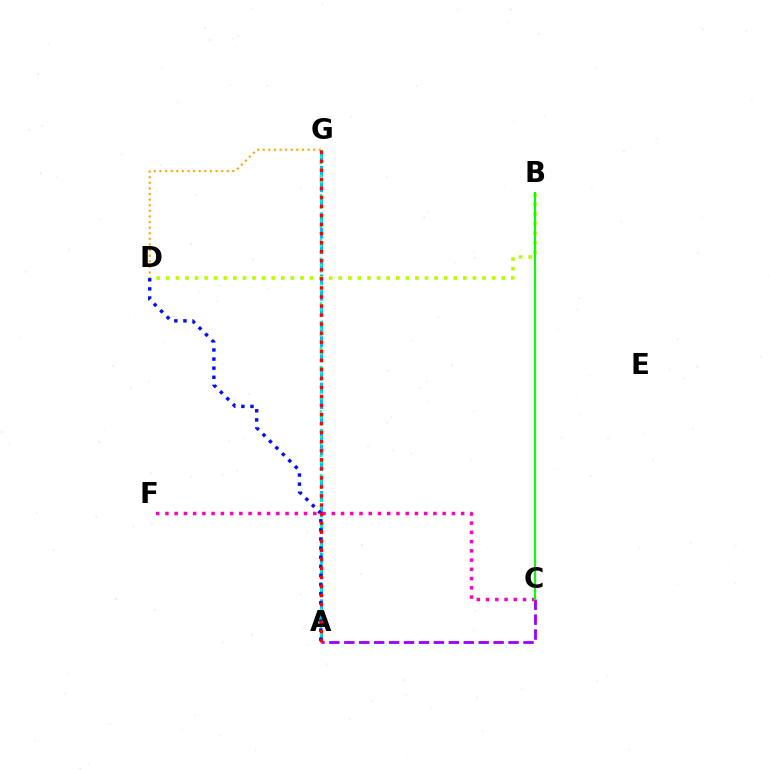{('A', 'G'): [{'color': '#00b5ff', 'line_style': 'dashed', 'thickness': 2.1}, {'color': '#00ff9d', 'line_style': 'dotted', 'thickness': 1.73}, {'color': '#ff0000', 'line_style': 'dotted', 'thickness': 2.46}], ('A', 'C'): [{'color': '#9b00ff', 'line_style': 'dashed', 'thickness': 2.03}], ('C', 'F'): [{'color': '#ff00bd', 'line_style': 'dotted', 'thickness': 2.51}], ('D', 'G'): [{'color': '#ffa500', 'line_style': 'dotted', 'thickness': 1.52}], ('B', 'D'): [{'color': '#b3ff00', 'line_style': 'dotted', 'thickness': 2.6}], ('A', 'D'): [{'color': '#0010ff', 'line_style': 'dotted', 'thickness': 2.47}], ('B', 'C'): [{'color': '#08ff00', 'line_style': 'solid', 'thickness': 1.52}]}